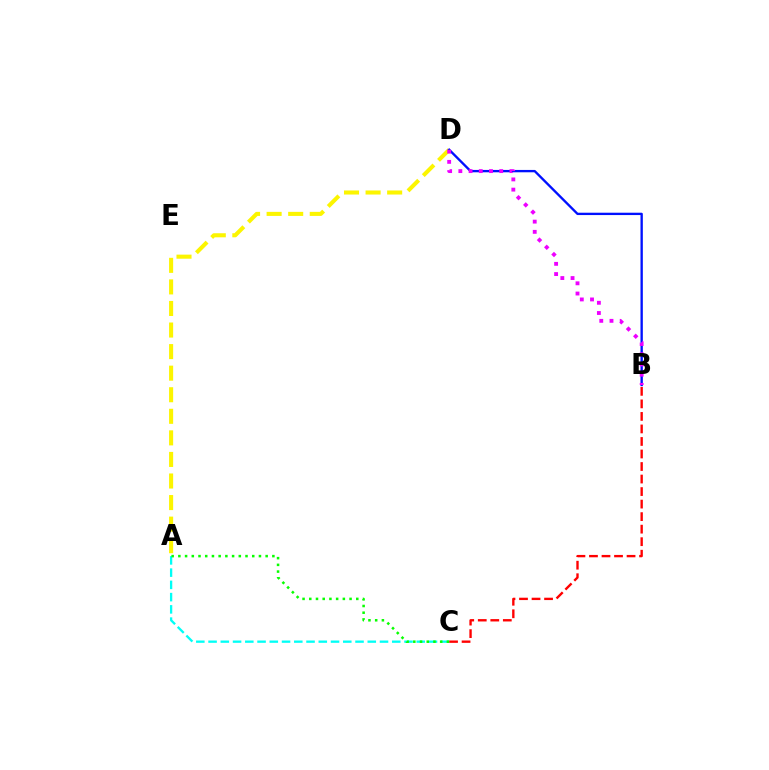{('A', 'C'): [{'color': '#00fff6', 'line_style': 'dashed', 'thickness': 1.66}, {'color': '#08ff00', 'line_style': 'dotted', 'thickness': 1.82}], ('A', 'D'): [{'color': '#fcf500', 'line_style': 'dashed', 'thickness': 2.93}], ('B', 'D'): [{'color': '#0010ff', 'line_style': 'solid', 'thickness': 1.69}, {'color': '#ee00ff', 'line_style': 'dotted', 'thickness': 2.78}], ('B', 'C'): [{'color': '#ff0000', 'line_style': 'dashed', 'thickness': 1.7}]}